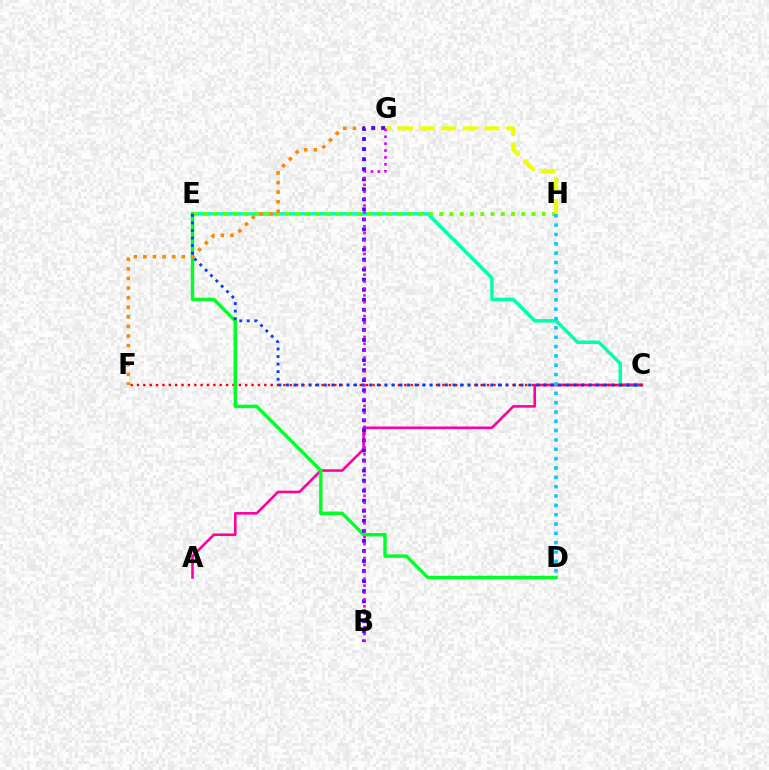{('C', 'E'): [{'color': '#00ffaf', 'line_style': 'solid', 'thickness': 2.52}, {'color': '#003fff', 'line_style': 'dotted', 'thickness': 2.06}], ('A', 'C'): [{'color': '#ff00a0', 'line_style': 'solid', 'thickness': 1.86}], ('E', 'H'): [{'color': '#66ff00', 'line_style': 'dotted', 'thickness': 2.79}], ('C', 'F'): [{'color': '#ff0000', 'line_style': 'dotted', 'thickness': 1.73}], ('D', 'E'): [{'color': '#00ff27', 'line_style': 'solid', 'thickness': 2.47}], ('G', 'H'): [{'color': '#eeff00', 'line_style': 'dashed', 'thickness': 2.94}], ('F', 'G'): [{'color': '#ff8800', 'line_style': 'dotted', 'thickness': 2.61}], ('B', 'G'): [{'color': '#4f00ff', 'line_style': 'dotted', 'thickness': 2.73}, {'color': '#d600ff', 'line_style': 'dotted', 'thickness': 1.88}], ('D', 'H'): [{'color': '#00c7ff', 'line_style': 'dotted', 'thickness': 2.54}]}